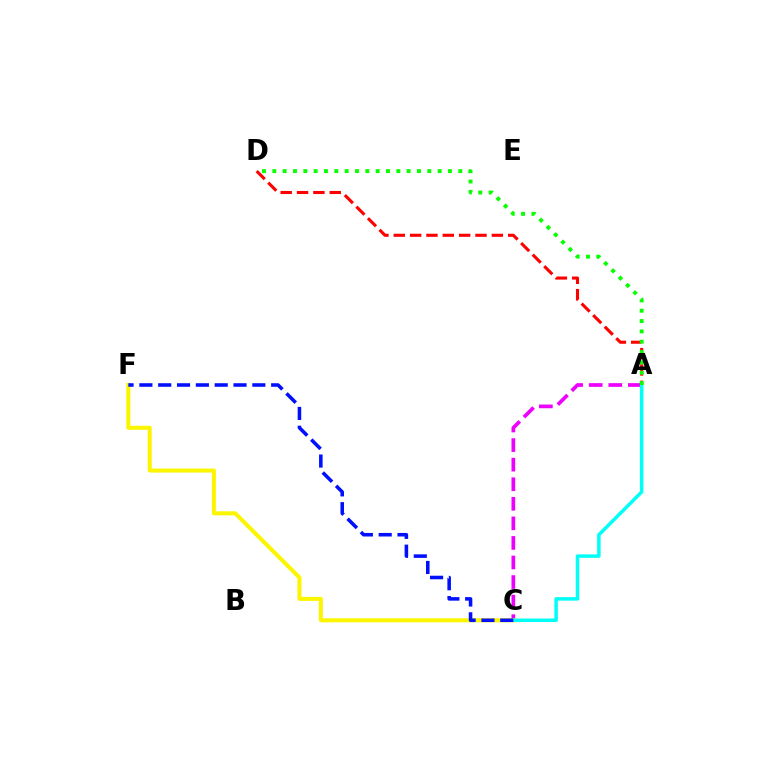{('A', 'C'): [{'color': '#ee00ff', 'line_style': 'dashed', 'thickness': 2.66}, {'color': '#00fff6', 'line_style': 'solid', 'thickness': 2.52}], ('C', 'F'): [{'color': '#fcf500', 'line_style': 'solid', 'thickness': 2.91}, {'color': '#0010ff', 'line_style': 'dashed', 'thickness': 2.56}], ('A', 'D'): [{'color': '#ff0000', 'line_style': 'dashed', 'thickness': 2.22}, {'color': '#08ff00', 'line_style': 'dotted', 'thickness': 2.81}]}